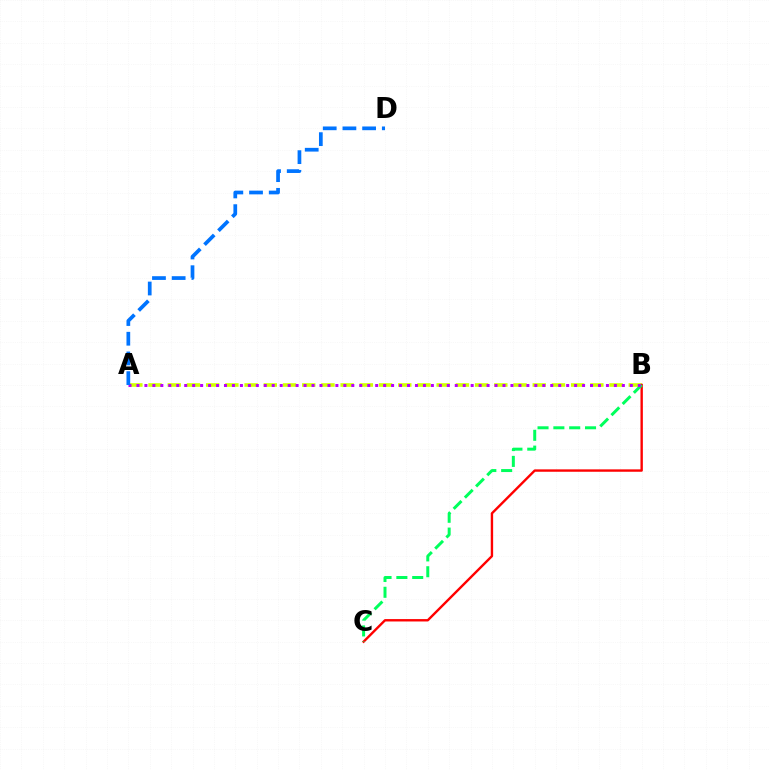{('A', 'B'): [{'color': '#d1ff00', 'line_style': 'dashed', 'thickness': 2.61}, {'color': '#b900ff', 'line_style': 'dotted', 'thickness': 2.16}], ('B', 'C'): [{'color': '#ff0000', 'line_style': 'solid', 'thickness': 1.72}, {'color': '#00ff5c', 'line_style': 'dashed', 'thickness': 2.15}], ('A', 'D'): [{'color': '#0074ff', 'line_style': 'dashed', 'thickness': 2.68}]}